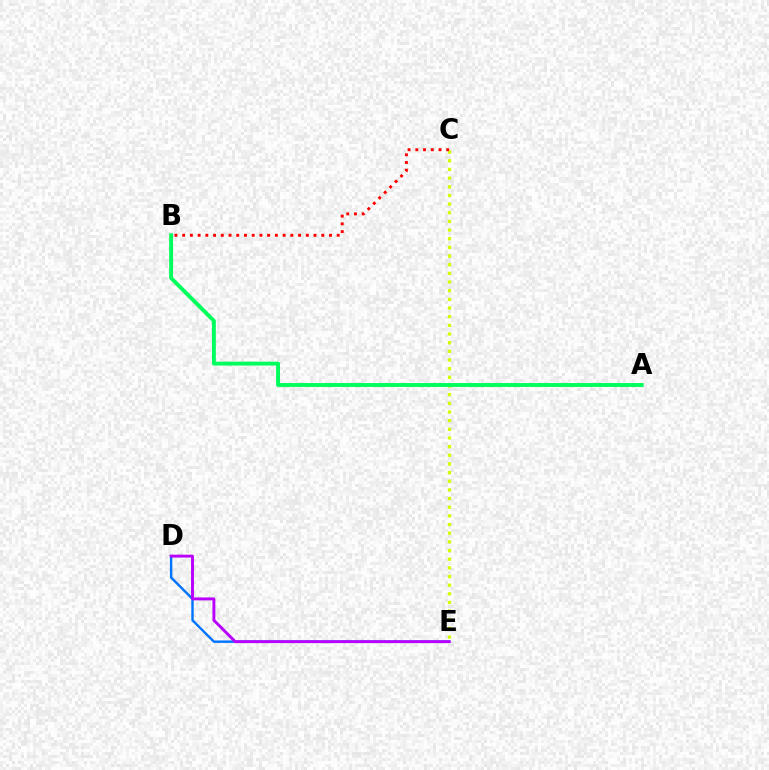{('D', 'E'): [{'color': '#0074ff', 'line_style': 'solid', 'thickness': 1.74}, {'color': '#b900ff', 'line_style': 'solid', 'thickness': 2.1}], ('C', 'E'): [{'color': '#d1ff00', 'line_style': 'dotted', 'thickness': 2.35}], ('A', 'B'): [{'color': '#00ff5c', 'line_style': 'solid', 'thickness': 2.81}], ('B', 'C'): [{'color': '#ff0000', 'line_style': 'dotted', 'thickness': 2.1}]}